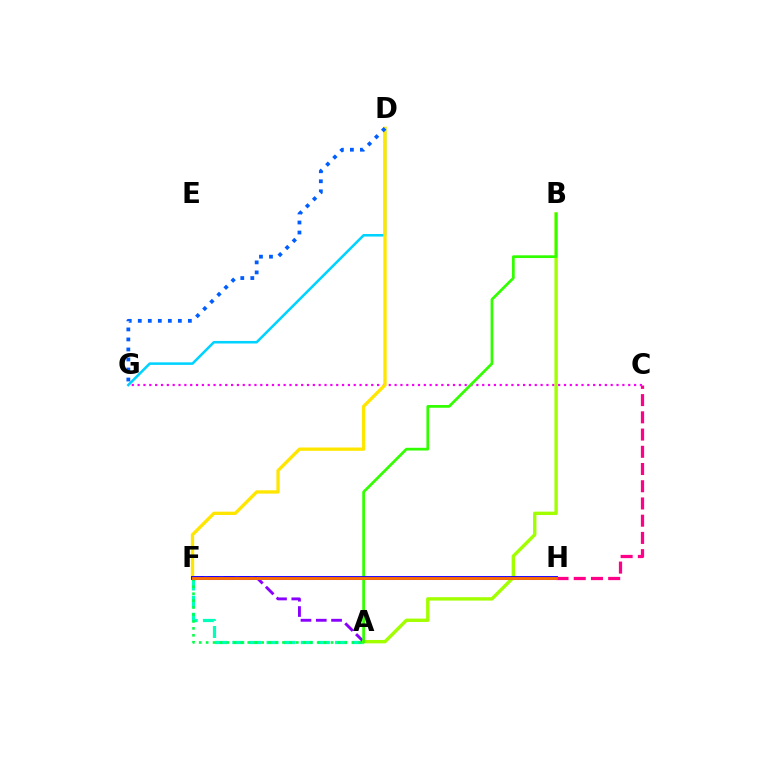{('A', 'F'): [{'color': '#00ffbb', 'line_style': 'dashed', 'thickness': 2.33}, {'color': '#8a00ff', 'line_style': 'dashed', 'thickness': 2.08}, {'color': '#00ff45', 'line_style': 'dotted', 'thickness': 1.89}], ('D', 'G'): [{'color': '#00d3ff', 'line_style': 'solid', 'thickness': 1.84}, {'color': '#005dff', 'line_style': 'dotted', 'thickness': 2.72}], ('C', 'H'): [{'color': '#ff0088', 'line_style': 'dashed', 'thickness': 2.34}], ('C', 'G'): [{'color': '#fa00f9', 'line_style': 'dotted', 'thickness': 1.59}], ('D', 'F'): [{'color': '#ffe600', 'line_style': 'solid', 'thickness': 2.39}], ('A', 'B'): [{'color': '#a2ff00', 'line_style': 'solid', 'thickness': 2.44}, {'color': '#31ff00', 'line_style': 'solid', 'thickness': 1.96}], ('F', 'H'): [{'color': '#ff0000', 'line_style': 'dashed', 'thickness': 2.18}, {'color': '#1900ff', 'line_style': 'solid', 'thickness': 2.8}, {'color': '#ff7000', 'line_style': 'solid', 'thickness': 2.05}]}